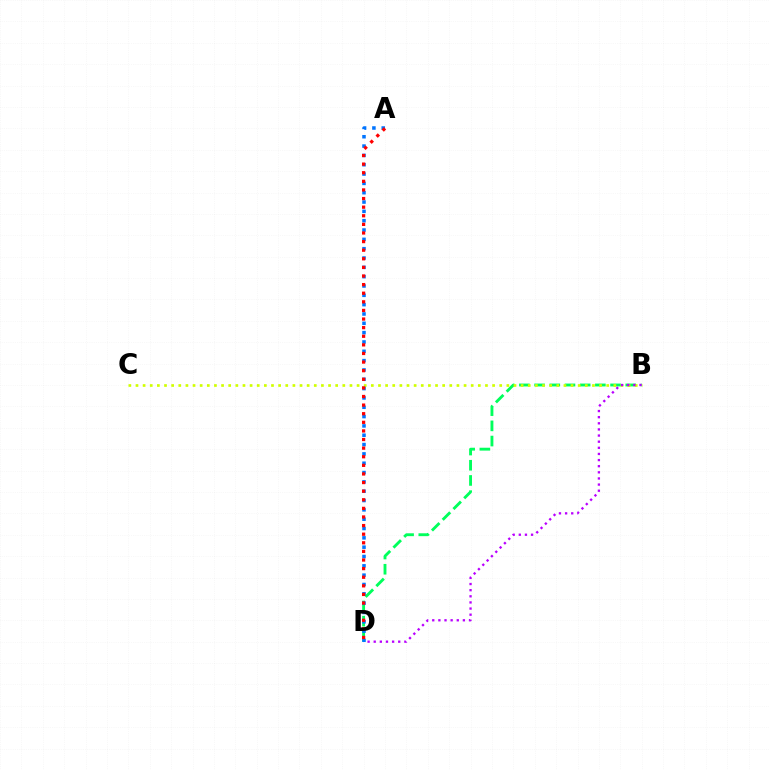{('B', 'D'): [{'color': '#00ff5c', 'line_style': 'dashed', 'thickness': 2.06}, {'color': '#b900ff', 'line_style': 'dotted', 'thickness': 1.66}], ('B', 'C'): [{'color': '#d1ff00', 'line_style': 'dotted', 'thickness': 1.94}], ('A', 'D'): [{'color': '#0074ff', 'line_style': 'dotted', 'thickness': 2.53}, {'color': '#ff0000', 'line_style': 'dotted', 'thickness': 2.34}]}